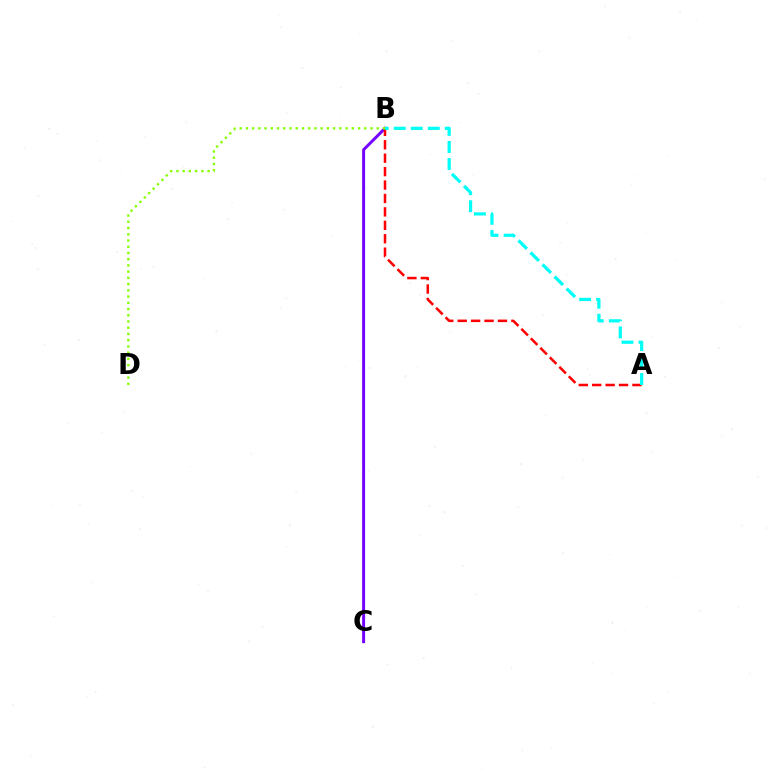{('B', 'C'): [{'color': '#7200ff', 'line_style': 'solid', 'thickness': 2.13}], ('A', 'B'): [{'color': '#ff0000', 'line_style': 'dashed', 'thickness': 1.82}, {'color': '#00fff6', 'line_style': 'dashed', 'thickness': 2.31}], ('B', 'D'): [{'color': '#84ff00', 'line_style': 'dotted', 'thickness': 1.69}]}